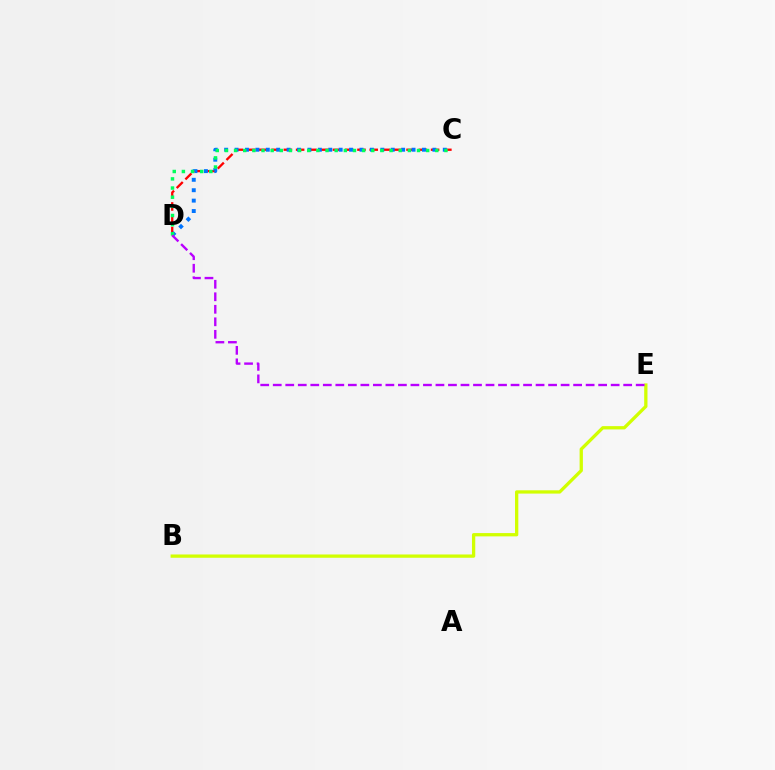{('B', 'E'): [{'color': '#d1ff00', 'line_style': 'solid', 'thickness': 2.37}], ('C', 'D'): [{'color': '#ff0000', 'line_style': 'dashed', 'thickness': 1.67}, {'color': '#0074ff', 'line_style': 'dotted', 'thickness': 2.83}, {'color': '#00ff5c', 'line_style': 'dotted', 'thickness': 2.49}], ('D', 'E'): [{'color': '#b900ff', 'line_style': 'dashed', 'thickness': 1.7}]}